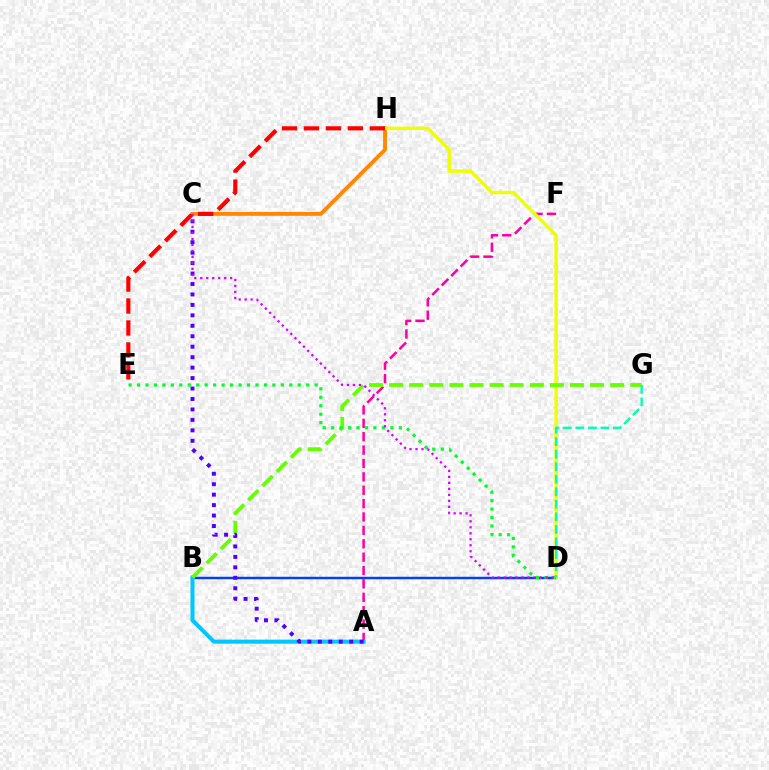{('A', 'F'): [{'color': '#ff00a0', 'line_style': 'dashed', 'thickness': 1.82}], ('B', 'D'): [{'color': '#003fff', 'line_style': 'solid', 'thickness': 1.77}], ('C', 'H'): [{'color': '#ff8800', 'line_style': 'solid', 'thickness': 2.78}], ('D', 'H'): [{'color': '#eeff00', 'line_style': 'solid', 'thickness': 2.47}], ('A', 'B'): [{'color': '#00c7ff', 'line_style': 'solid', 'thickness': 2.91}], ('B', 'G'): [{'color': '#66ff00', 'line_style': 'dashed', 'thickness': 2.73}], ('E', 'H'): [{'color': '#ff0000', 'line_style': 'dashed', 'thickness': 2.98}], ('A', 'C'): [{'color': '#4f00ff', 'line_style': 'dotted', 'thickness': 2.84}], ('D', 'E'): [{'color': '#00ff27', 'line_style': 'dotted', 'thickness': 2.3}], ('C', 'D'): [{'color': '#d600ff', 'line_style': 'dotted', 'thickness': 1.63}], ('D', 'G'): [{'color': '#00ffaf', 'line_style': 'dashed', 'thickness': 1.7}]}